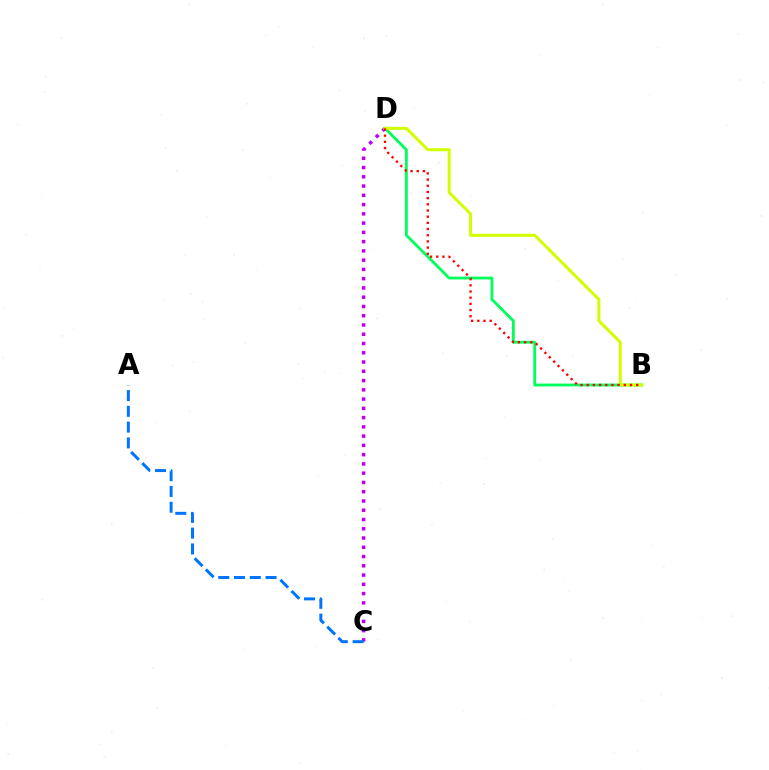{('C', 'D'): [{'color': '#b900ff', 'line_style': 'dotted', 'thickness': 2.52}], ('A', 'C'): [{'color': '#0074ff', 'line_style': 'dashed', 'thickness': 2.14}], ('B', 'D'): [{'color': '#00ff5c', 'line_style': 'solid', 'thickness': 2.03}, {'color': '#d1ff00', 'line_style': 'solid', 'thickness': 2.18}, {'color': '#ff0000', 'line_style': 'dotted', 'thickness': 1.68}]}